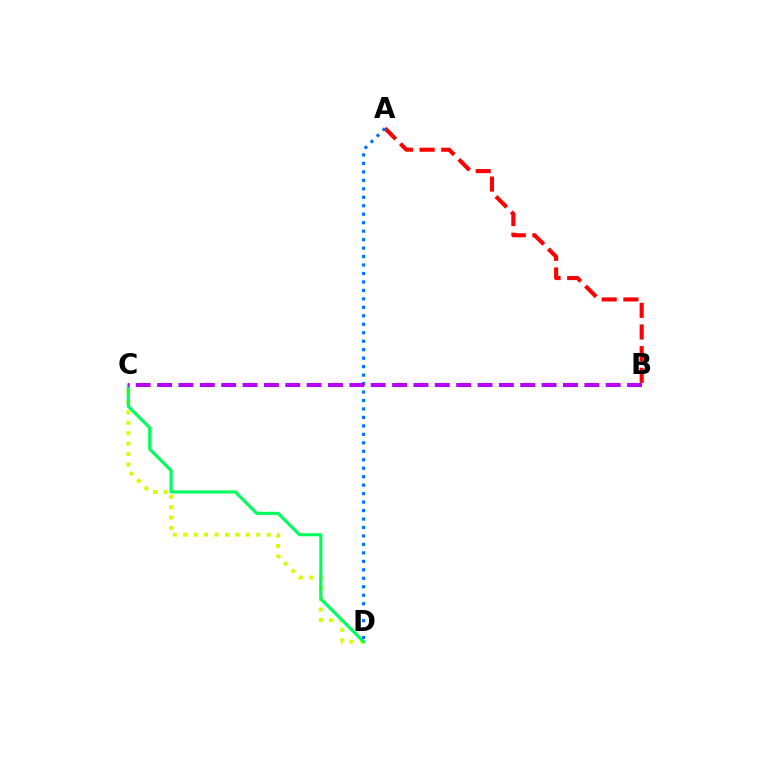{('C', 'D'): [{'color': '#d1ff00', 'line_style': 'dotted', 'thickness': 2.83}, {'color': '#00ff5c', 'line_style': 'solid', 'thickness': 2.25}], ('A', 'B'): [{'color': '#ff0000', 'line_style': 'dashed', 'thickness': 2.94}], ('A', 'D'): [{'color': '#0074ff', 'line_style': 'dotted', 'thickness': 2.3}], ('B', 'C'): [{'color': '#b900ff', 'line_style': 'dashed', 'thickness': 2.9}]}